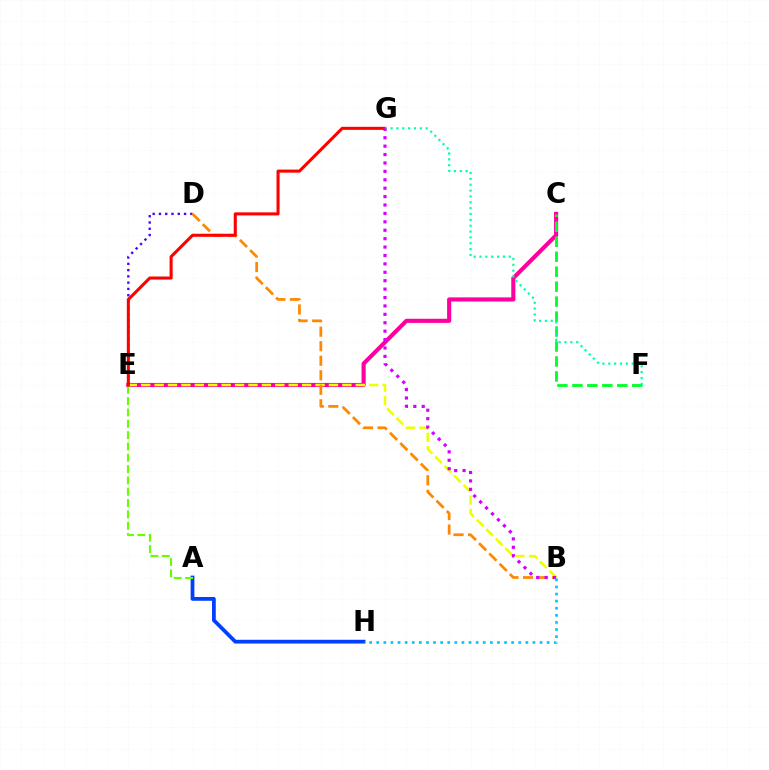{('C', 'E'): [{'color': '#ff00a0', 'line_style': 'solid', 'thickness': 2.97}], ('B', 'E'): [{'color': '#eeff00', 'line_style': 'dashed', 'thickness': 1.82}], ('A', 'H'): [{'color': '#003fff', 'line_style': 'solid', 'thickness': 2.71}], ('C', 'F'): [{'color': '#00ff27', 'line_style': 'dashed', 'thickness': 2.03}], ('D', 'E'): [{'color': '#4f00ff', 'line_style': 'dotted', 'thickness': 1.7}], ('B', 'D'): [{'color': '#ff8800', 'line_style': 'dashed', 'thickness': 1.97}], ('A', 'E'): [{'color': '#66ff00', 'line_style': 'dashed', 'thickness': 1.54}], ('E', 'G'): [{'color': '#ff0000', 'line_style': 'solid', 'thickness': 2.2}], ('F', 'G'): [{'color': '#00ffaf', 'line_style': 'dotted', 'thickness': 1.59}], ('B', 'G'): [{'color': '#d600ff', 'line_style': 'dotted', 'thickness': 2.28}], ('B', 'H'): [{'color': '#00c7ff', 'line_style': 'dotted', 'thickness': 1.93}]}